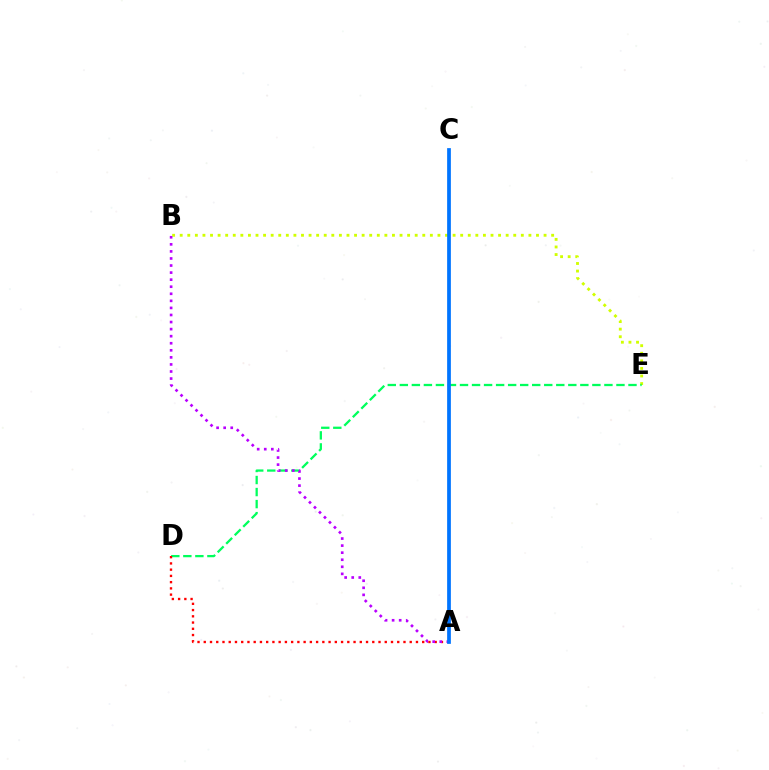{('B', 'E'): [{'color': '#d1ff00', 'line_style': 'dotted', 'thickness': 2.06}], ('D', 'E'): [{'color': '#00ff5c', 'line_style': 'dashed', 'thickness': 1.63}], ('A', 'D'): [{'color': '#ff0000', 'line_style': 'dotted', 'thickness': 1.7}], ('A', 'B'): [{'color': '#b900ff', 'line_style': 'dotted', 'thickness': 1.92}], ('A', 'C'): [{'color': '#0074ff', 'line_style': 'solid', 'thickness': 2.69}]}